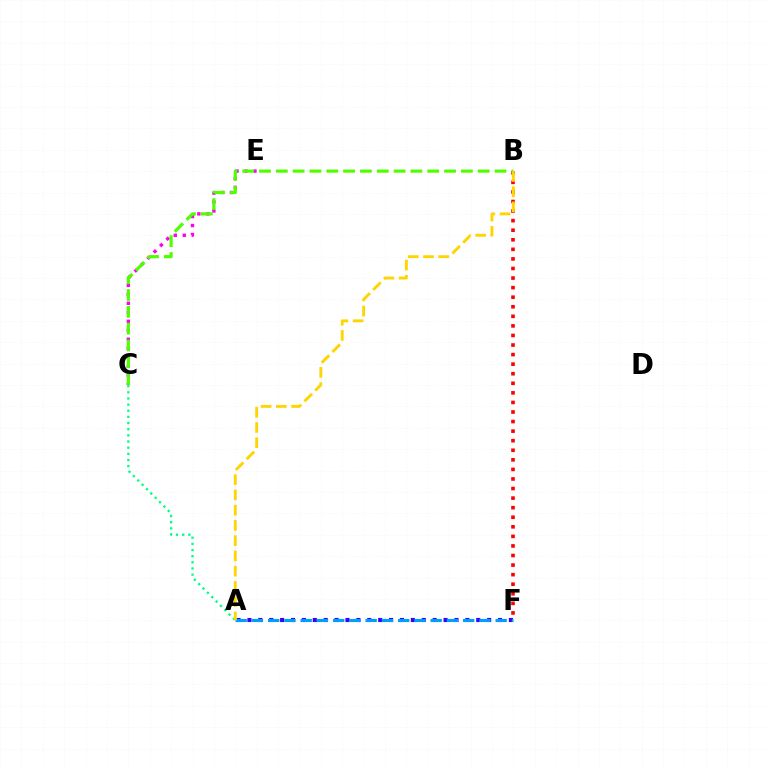{('C', 'E'): [{'color': '#ff00ed', 'line_style': 'dotted', 'thickness': 2.44}], ('A', 'F'): [{'color': '#3700ff', 'line_style': 'dotted', 'thickness': 2.96}, {'color': '#009eff', 'line_style': 'dashed', 'thickness': 2.21}], ('A', 'C'): [{'color': '#00ff86', 'line_style': 'dotted', 'thickness': 1.67}], ('B', 'F'): [{'color': '#ff0000', 'line_style': 'dotted', 'thickness': 2.6}], ('B', 'C'): [{'color': '#4fff00', 'line_style': 'dashed', 'thickness': 2.29}], ('A', 'B'): [{'color': '#ffd500', 'line_style': 'dashed', 'thickness': 2.07}]}